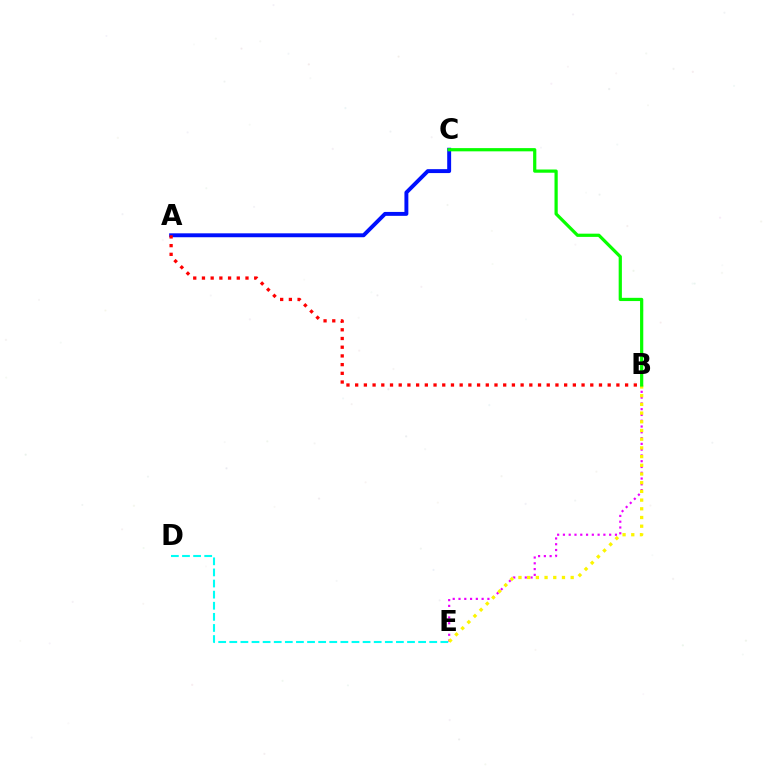{('D', 'E'): [{'color': '#00fff6', 'line_style': 'dashed', 'thickness': 1.51}], ('B', 'E'): [{'color': '#ee00ff', 'line_style': 'dotted', 'thickness': 1.57}, {'color': '#fcf500', 'line_style': 'dotted', 'thickness': 2.36}], ('A', 'C'): [{'color': '#0010ff', 'line_style': 'solid', 'thickness': 2.82}], ('B', 'C'): [{'color': '#08ff00', 'line_style': 'solid', 'thickness': 2.32}], ('A', 'B'): [{'color': '#ff0000', 'line_style': 'dotted', 'thickness': 2.37}]}